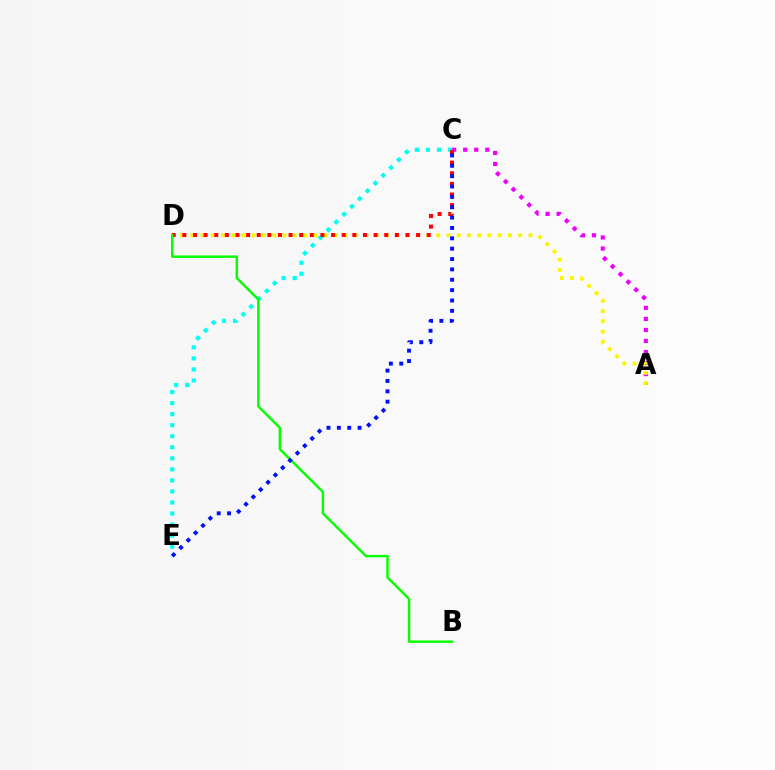{('A', 'C'): [{'color': '#ee00ff', 'line_style': 'dotted', 'thickness': 3.0}], ('C', 'E'): [{'color': '#00fff6', 'line_style': 'dotted', 'thickness': 3.0}, {'color': '#0010ff', 'line_style': 'dotted', 'thickness': 2.82}], ('A', 'D'): [{'color': '#fcf500', 'line_style': 'dotted', 'thickness': 2.78}], ('C', 'D'): [{'color': '#ff0000', 'line_style': 'dotted', 'thickness': 2.89}], ('B', 'D'): [{'color': '#08ff00', 'line_style': 'solid', 'thickness': 1.76}]}